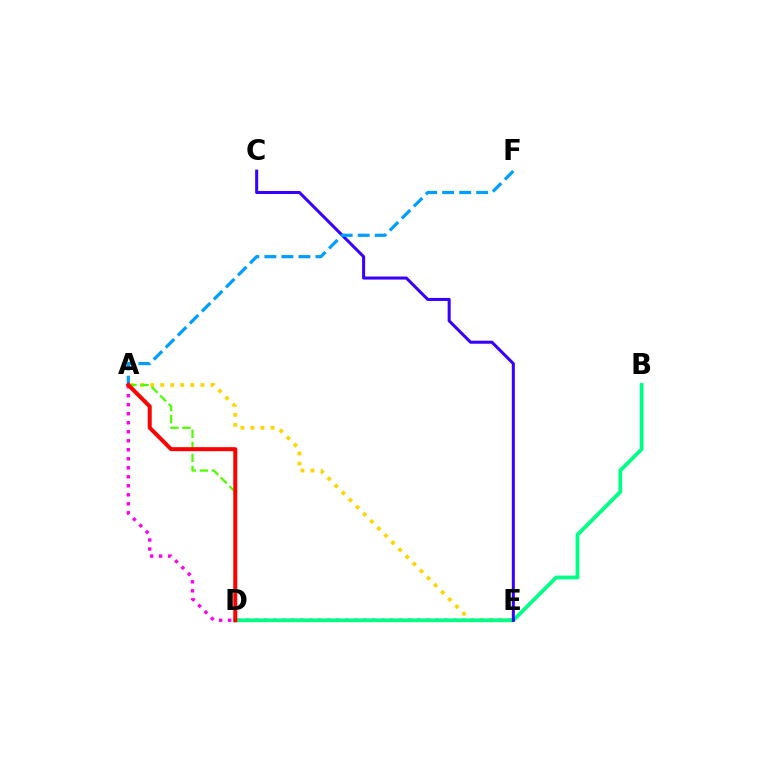{('A', 'E'): [{'color': '#ff00ed', 'line_style': 'dotted', 'thickness': 2.45}, {'color': '#ffd500', 'line_style': 'dotted', 'thickness': 2.73}], ('B', 'D'): [{'color': '#00ff86', 'line_style': 'solid', 'thickness': 2.73}], ('A', 'D'): [{'color': '#4fff00', 'line_style': 'dashed', 'thickness': 1.63}, {'color': '#ff0000', 'line_style': 'solid', 'thickness': 2.88}], ('C', 'E'): [{'color': '#3700ff', 'line_style': 'solid', 'thickness': 2.18}], ('A', 'F'): [{'color': '#009eff', 'line_style': 'dashed', 'thickness': 2.31}]}